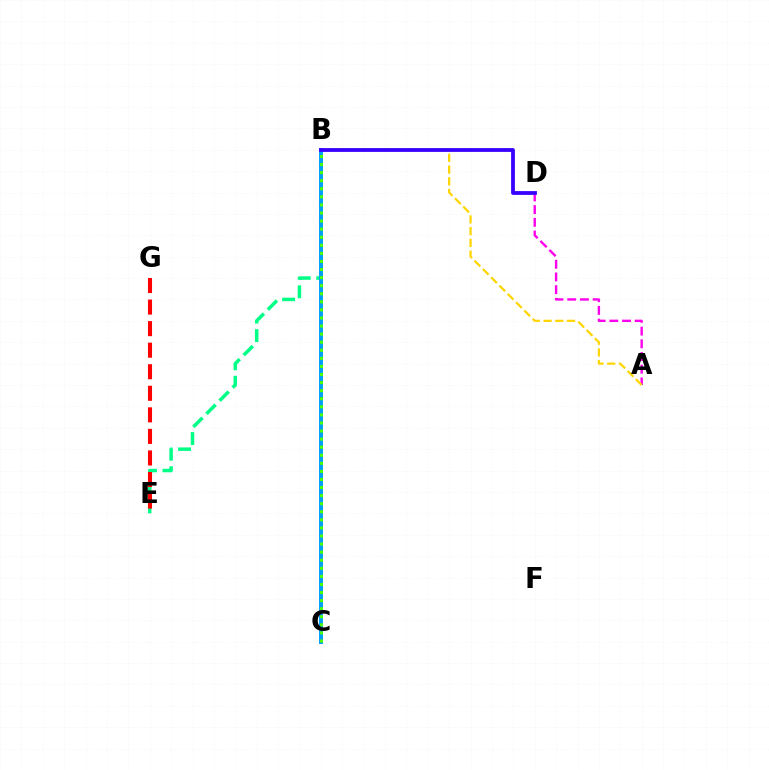{('A', 'D'): [{'color': '#ff00ed', 'line_style': 'dashed', 'thickness': 1.73}], ('A', 'B'): [{'color': '#ffd500', 'line_style': 'dashed', 'thickness': 1.59}], ('B', 'E'): [{'color': '#00ff86', 'line_style': 'dashed', 'thickness': 2.51}], ('B', 'C'): [{'color': '#009eff', 'line_style': 'solid', 'thickness': 2.83}, {'color': '#4fff00', 'line_style': 'dotted', 'thickness': 2.19}], ('B', 'D'): [{'color': '#3700ff', 'line_style': 'solid', 'thickness': 2.73}], ('E', 'G'): [{'color': '#ff0000', 'line_style': 'dashed', 'thickness': 2.93}]}